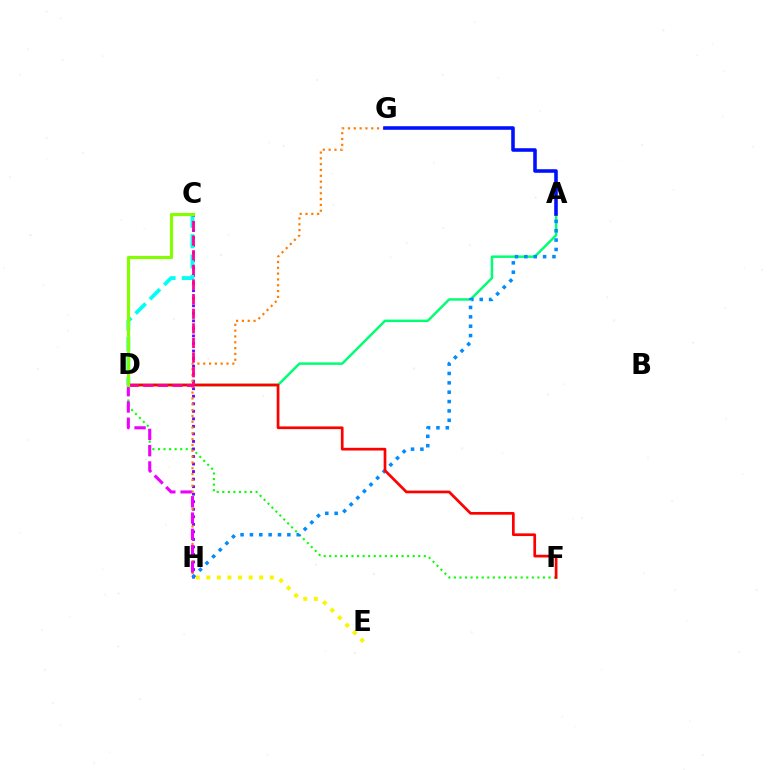{('E', 'H'): [{'color': '#fcf500', 'line_style': 'dotted', 'thickness': 2.88}], ('D', 'F'): [{'color': '#08ff00', 'line_style': 'dotted', 'thickness': 1.51}, {'color': '#ff0000', 'line_style': 'solid', 'thickness': 1.95}], ('C', 'H'): [{'color': '#7200ff', 'line_style': 'dotted', 'thickness': 2.05}], ('A', 'D'): [{'color': '#00ff74', 'line_style': 'solid', 'thickness': 1.79}], ('G', 'H'): [{'color': '#ff7c00', 'line_style': 'dotted', 'thickness': 1.58}], ('A', 'H'): [{'color': '#008cff', 'line_style': 'dotted', 'thickness': 2.54}], ('C', 'D'): [{'color': '#00fff6', 'line_style': 'dashed', 'thickness': 2.75}, {'color': '#ff0094', 'line_style': 'dashed', 'thickness': 1.99}, {'color': '#84ff00', 'line_style': 'solid', 'thickness': 2.28}], ('D', 'H'): [{'color': '#ee00ff', 'line_style': 'dashed', 'thickness': 2.21}], ('A', 'G'): [{'color': '#0010ff', 'line_style': 'solid', 'thickness': 2.57}]}